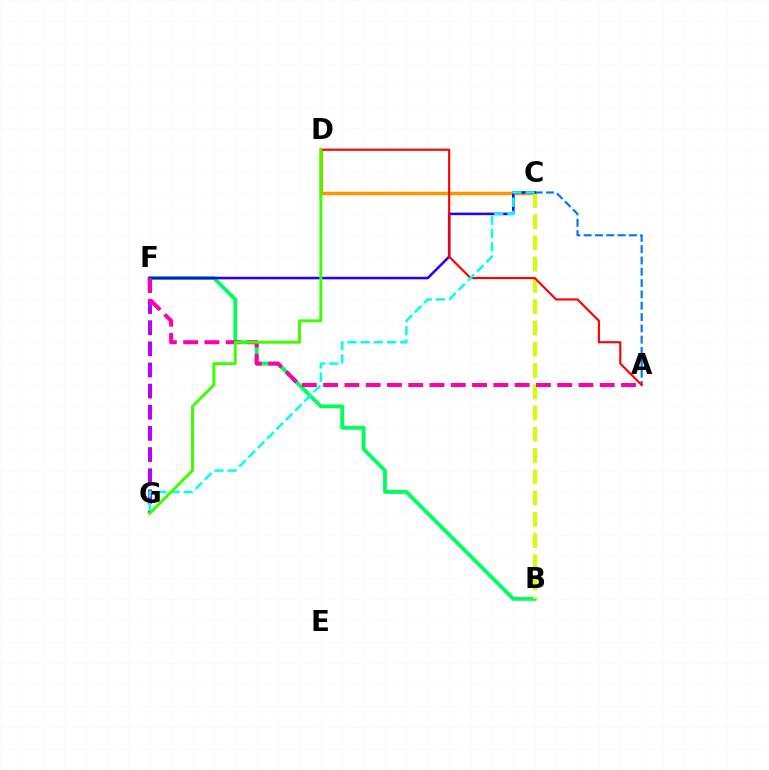{('C', 'D'): [{'color': '#ff9400', 'line_style': 'solid', 'thickness': 2.51}], ('F', 'G'): [{'color': '#b900ff', 'line_style': 'dashed', 'thickness': 2.87}], ('B', 'F'): [{'color': '#00ff5c', 'line_style': 'solid', 'thickness': 2.77}], ('B', 'C'): [{'color': '#d1ff00', 'line_style': 'dashed', 'thickness': 2.89}], ('A', 'C'): [{'color': '#0074ff', 'line_style': 'dashed', 'thickness': 1.54}], ('C', 'F'): [{'color': '#2500ff', 'line_style': 'solid', 'thickness': 1.85}], ('A', 'F'): [{'color': '#ff00ac', 'line_style': 'dashed', 'thickness': 2.89}], ('A', 'D'): [{'color': '#ff0000', 'line_style': 'solid', 'thickness': 1.54}], ('C', 'G'): [{'color': '#00fff6', 'line_style': 'dashed', 'thickness': 1.79}], ('D', 'G'): [{'color': '#3dff00', 'line_style': 'solid', 'thickness': 2.12}]}